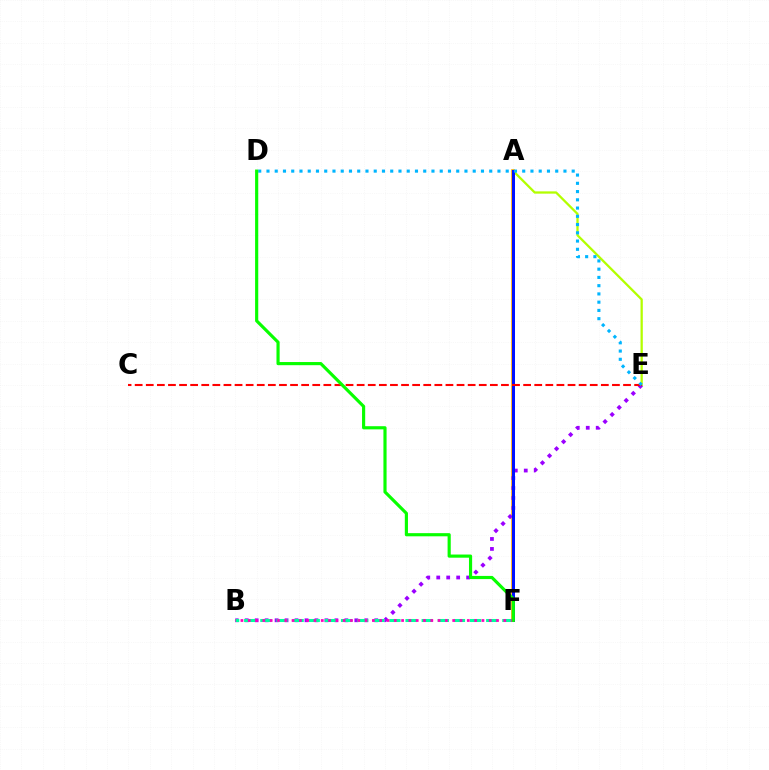{('A', 'F'): [{'color': '#ffa500', 'line_style': 'solid', 'thickness': 2.6}, {'color': '#0010ff', 'line_style': 'solid', 'thickness': 2.17}], ('A', 'E'): [{'color': '#b3ff00', 'line_style': 'solid', 'thickness': 1.64}], ('B', 'E'): [{'color': '#9b00ff', 'line_style': 'dotted', 'thickness': 2.71}], ('B', 'F'): [{'color': '#00ff9d', 'line_style': 'dashed', 'thickness': 2.19}, {'color': '#ff00bd', 'line_style': 'dotted', 'thickness': 1.98}], ('C', 'E'): [{'color': '#ff0000', 'line_style': 'dashed', 'thickness': 1.51}], ('D', 'E'): [{'color': '#00b5ff', 'line_style': 'dotted', 'thickness': 2.24}], ('D', 'F'): [{'color': '#08ff00', 'line_style': 'solid', 'thickness': 2.27}]}